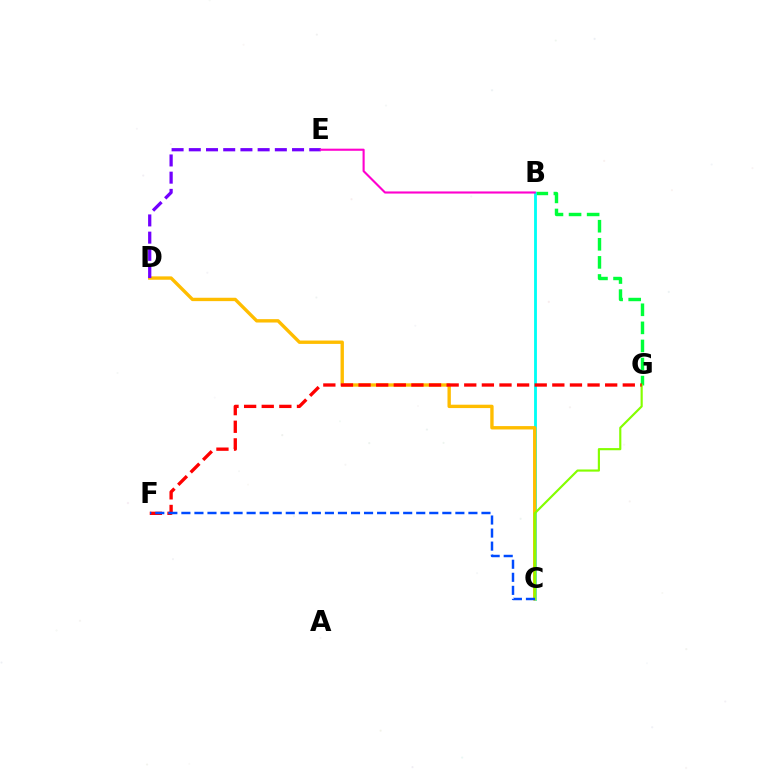{('B', 'G'): [{'color': '#00ff39', 'line_style': 'dashed', 'thickness': 2.46}], ('B', 'C'): [{'color': '#00fff6', 'line_style': 'solid', 'thickness': 2.04}], ('C', 'D'): [{'color': '#ffbd00', 'line_style': 'solid', 'thickness': 2.43}], ('D', 'E'): [{'color': '#7200ff', 'line_style': 'dashed', 'thickness': 2.34}], ('B', 'E'): [{'color': '#ff00cf', 'line_style': 'solid', 'thickness': 1.52}], ('C', 'G'): [{'color': '#84ff00', 'line_style': 'solid', 'thickness': 1.55}], ('F', 'G'): [{'color': '#ff0000', 'line_style': 'dashed', 'thickness': 2.39}], ('C', 'F'): [{'color': '#004bff', 'line_style': 'dashed', 'thickness': 1.77}]}